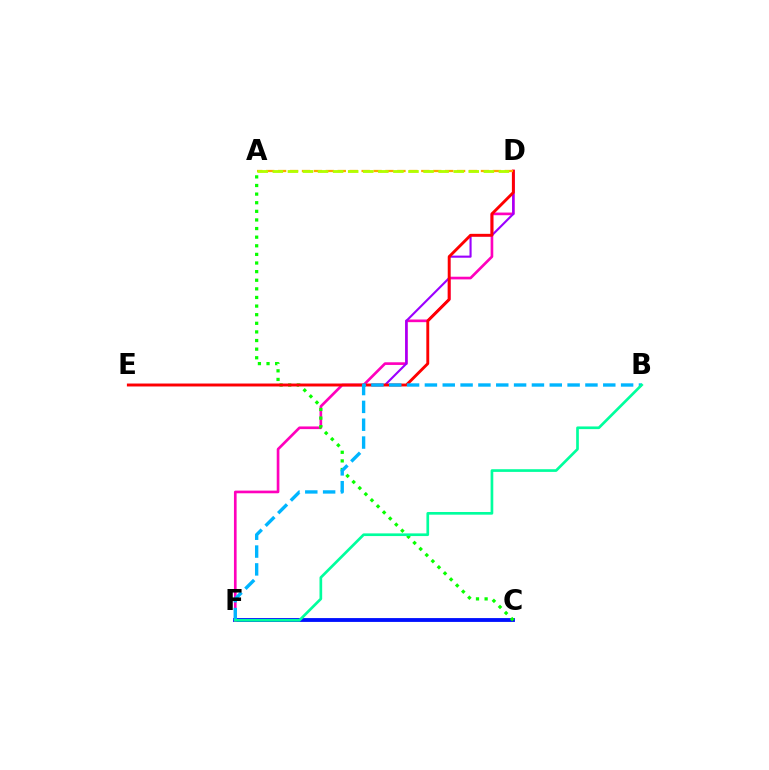{('C', 'F'): [{'color': '#0010ff', 'line_style': 'solid', 'thickness': 2.76}], ('D', 'F'): [{'color': '#ff00bd', 'line_style': 'solid', 'thickness': 1.92}], ('D', 'E'): [{'color': '#9b00ff', 'line_style': 'solid', 'thickness': 1.52}, {'color': '#ff0000', 'line_style': 'solid', 'thickness': 2.07}], ('A', 'C'): [{'color': '#08ff00', 'line_style': 'dotted', 'thickness': 2.34}], ('B', 'F'): [{'color': '#00b5ff', 'line_style': 'dashed', 'thickness': 2.42}, {'color': '#00ff9d', 'line_style': 'solid', 'thickness': 1.93}], ('A', 'D'): [{'color': '#ffa500', 'line_style': 'dashed', 'thickness': 1.62}, {'color': '#b3ff00', 'line_style': 'dashed', 'thickness': 2.05}]}